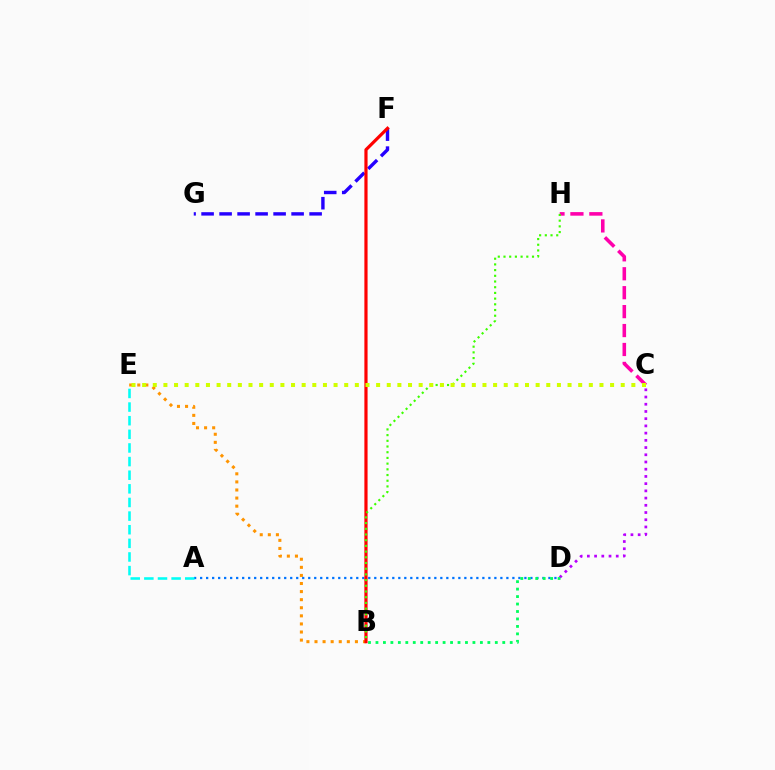{('F', 'G'): [{'color': '#2500ff', 'line_style': 'dashed', 'thickness': 2.45}], ('C', 'D'): [{'color': '#b900ff', 'line_style': 'dotted', 'thickness': 1.96}], ('A', 'D'): [{'color': '#0074ff', 'line_style': 'dotted', 'thickness': 1.63}], ('A', 'E'): [{'color': '#00fff6', 'line_style': 'dashed', 'thickness': 1.85}], ('C', 'H'): [{'color': '#ff00ac', 'line_style': 'dashed', 'thickness': 2.57}], ('B', 'E'): [{'color': '#ff9400', 'line_style': 'dotted', 'thickness': 2.2}], ('B', 'D'): [{'color': '#00ff5c', 'line_style': 'dotted', 'thickness': 2.03}], ('B', 'F'): [{'color': '#ff0000', 'line_style': 'solid', 'thickness': 2.3}], ('B', 'H'): [{'color': '#3dff00', 'line_style': 'dotted', 'thickness': 1.55}], ('C', 'E'): [{'color': '#d1ff00', 'line_style': 'dotted', 'thickness': 2.89}]}